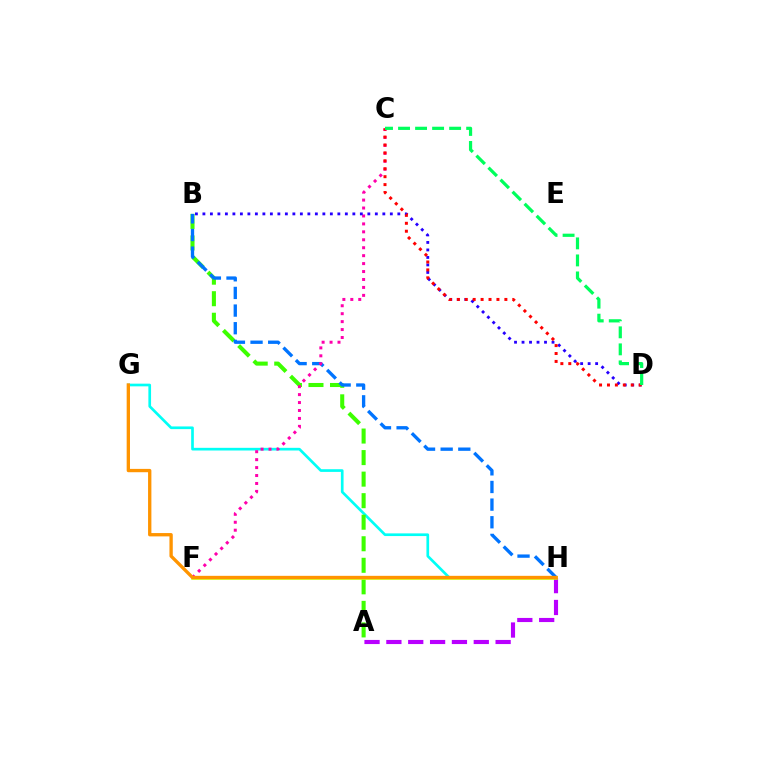{('G', 'H'): [{'color': '#00fff6', 'line_style': 'solid', 'thickness': 1.93}, {'color': '#ff9400', 'line_style': 'solid', 'thickness': 2.4}], ('A', 'B'): [{'color': '#3dff00', 'line_style': 'dashed', 'thickness': 2.93}], ('A', 'H'): [{'color': '#b900ff', 'line_style': 'dashed', 'thickness': 2.97}], ('B', 'H'): [{'color': '#0074ff', 'line_style': 'dashed', 'thickness': 2.4}], ('F', 'H'): [{'color': '#d1ff00', 'line_style': 'solid', 'thickness': 2.56}], ('C', 'F'): [{'color': '#ff00ac', 'line_style': 'dotted', 'thickness': 2.16}], ('B', 'D'): [{'color': '#2500ff', 'line_style': 'dotted', 'thickness': 2.04}], ('C', 'D'): [{'color': '#ff0000', 'line_style': 'dotted', 'thickness': 2.15}, {'color': '#00ff5c', 'line_style': 'dashed', 'thickness': 2.31}]}